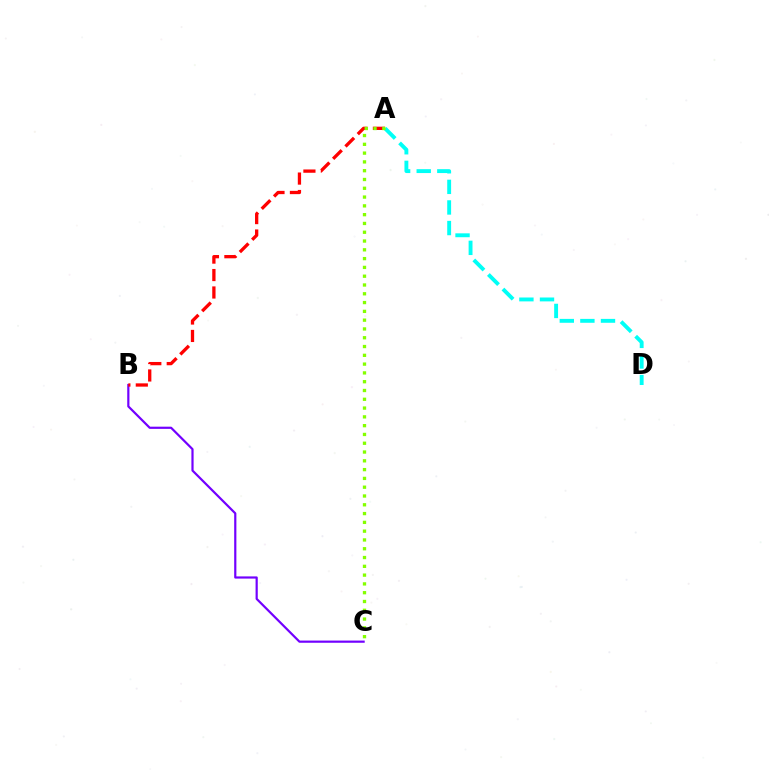{('B', 'C'): [{'color': '#7200ff', 'line_style': 'solid', 'thickness': 1.58}], ('A', 'D'): [{'color': '#00fff6', 'line_style': 'dashed', 'thickness': 2.8}], ('A', 'B'): [{'color': '#ff0000', 'line_style': 'dashed', 'thickness': 2.37}], ('A', 'C'): [{'color': '#84ff00', 'line_style': 'dotted', 'thickness': 2.39}]}